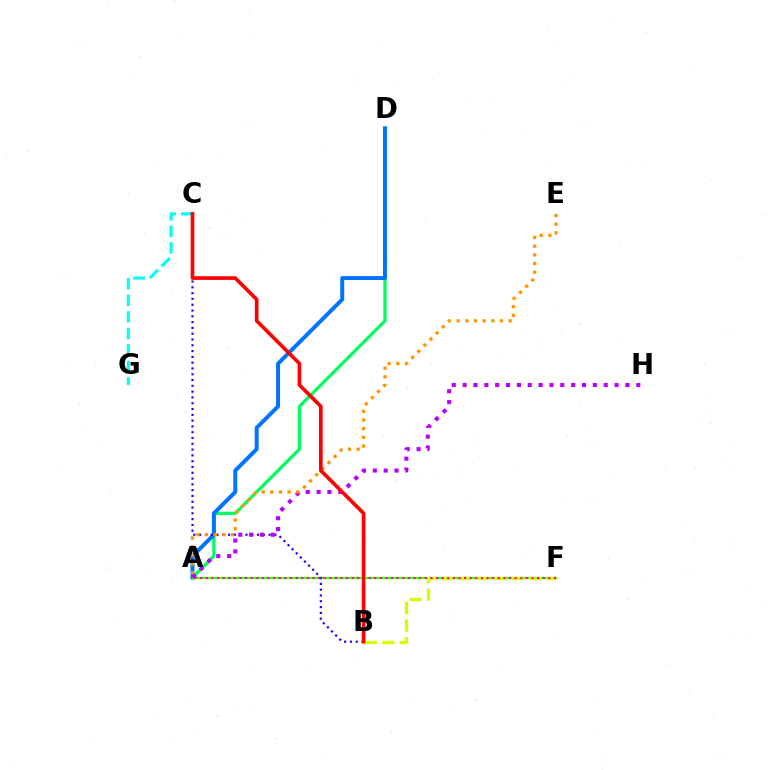{('A', 'D'): [{'color': '#00ff5c', 'line_style': 'solid', 'thickness': 2.35}, {'color': '#0074ff', 'line_style': 'solid', 'thickness': 2.85}], ('A', 'F'): [{'color': '#3dff00', 'line_style': 'solid', 'thickness': 1.61}, {'color': '#ff00ac', 'line_style': 'dotted', 'thickness': 1.53}], ('B', 'C'): [{'color': '#2500ff', 'line_style': 'dotted', 'thickness': 1.57}, {'color': '#ff0000', 'line_style': 'solid', 'thickness': 2.62}], ('A', 'H'): [{'color': '#b900ff', 'line_style': 'dotted', 'thickness': 2.95}], ('B', 'F'): [{'color': '#d1ff00', 'line_style': 'dashed', 'thickness': 2.39}], ('C', 'G'): [{'color': '#00fff6', 'line_style': 'dashed', 'thickness': 2.25}], ('A', 'E'): [{'color': '#ff9400', 'line_style': 'dotted', 'thickness': 2.36}]}